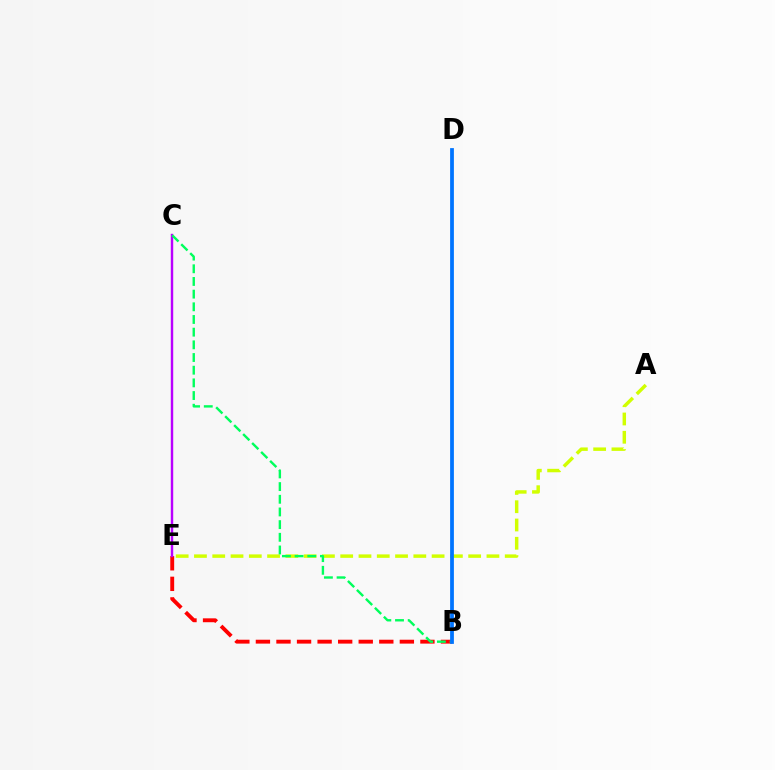{('B', 'E'): [{'color': '#ff0000', 'line_style': 'dashed', 'thickness': 2.79}], ('A', 'E'): [{'color': '#d1ff00', 'line_style': 'dashed', 'thickness': 2.48}], ('C', 'E'): [{'color': '#b900ff', 'line_style': 'solid', 'thickness': 1.75}], ('B', 'C'): [{'color': '#00ff5c', 'line_style': 'dashed', 'thickness': 1.72}], ('B', 'D'): [{'color': '#0074ff', 'line_style': 'solid', 'thickness': 2.72}]}